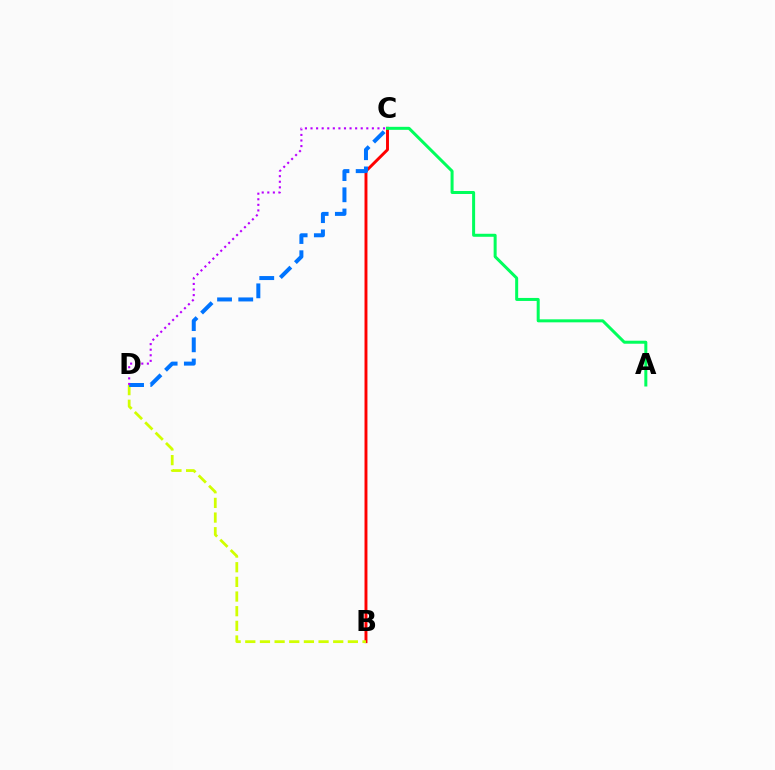{('B', 'C'): [{'color': '#ff0000', 'line_style': 'solid', 'thickness': 2.11}], ('B', 'D'): [{'color': '#d1ff00', 'line_style': 'dashed', 'thickness': 1.99}], ('C', 'D'): [{'color': '#0074ff', 'line_style': 'dashed', 'thickness': 2.88}, {'color': '#b900ff', 'line_style': 'dotted', 'thickness': 1.52}], ('A', 'C'): [{'color': '#00ff5c', 'line_style': 'solid', 'thickness': 2.17}]}